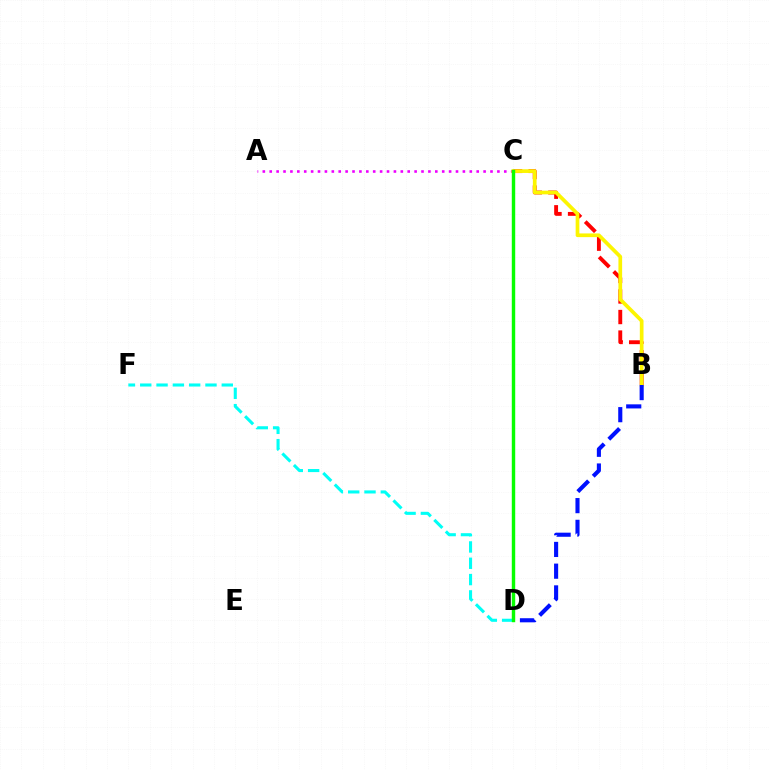{('A', 'C'): [{'color': '#ee00ff', 'line_style': 'dotted', 'thickness': 1.87}], ('B', 'C'): [{'color': '#ff0000', 'line_style': 'dashed', 'thickness': 2.79}, {'color': '#fcf500', 'line_style': 'solid', 'thickness': 2.66}], ('D', 'F'): [{'color': '#00fff6', 'line_style': 'dashed', 'thickness': 2.22}], ('C', 'D'): [{'color': '#08ff00', 'line_style': 'solid', 'thickness': 2.46}], ('B', 'D'): [{'color': '#0010ff', 'line_style': 'dashed', 'thickness': 2.95}]}